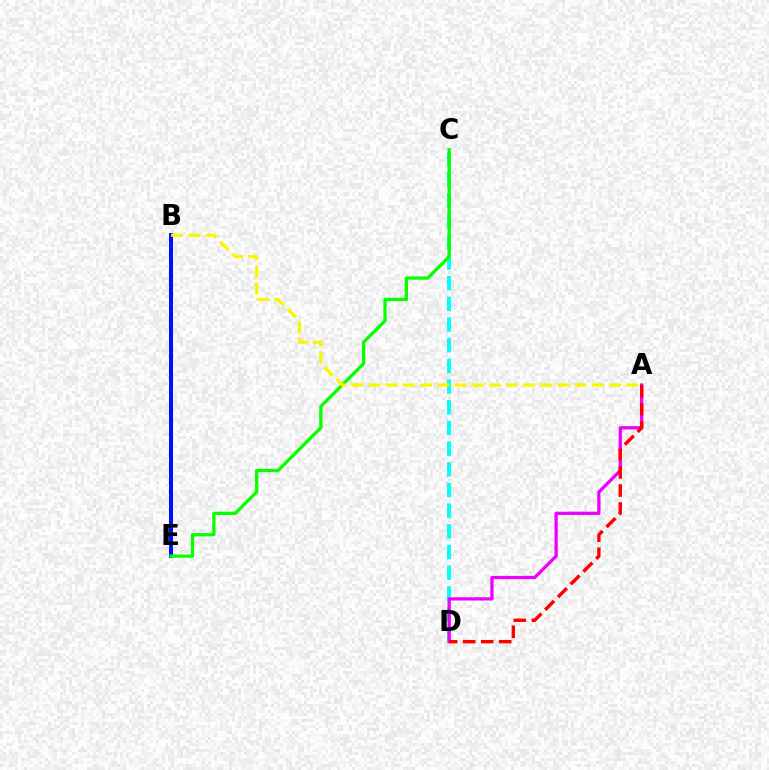{('C', 'D'): [{'color': '#00fff6', 'line_style': 'dashed', 'thickness': 2.81}], ('A', 'D'): [{'color': '#ee00ff', 'line_style': 'solid', 'thickness': 2.35}, {'color': '#ff0000', 'line_style': 'dashed', 'thickness': 2.45}], ('B', 'E'): [{'color': '#0010ff', 'line_style': 'solid', 'thickness': 2.89}], ('C', 'E'): [{'color': '#08ff00', 'line_style': 'solid', 'thickness': 2.36}], ('A', 'B'): [{'color': '#fcf500', 'line_style': 'dashed', 'thickness': 2.34}]}